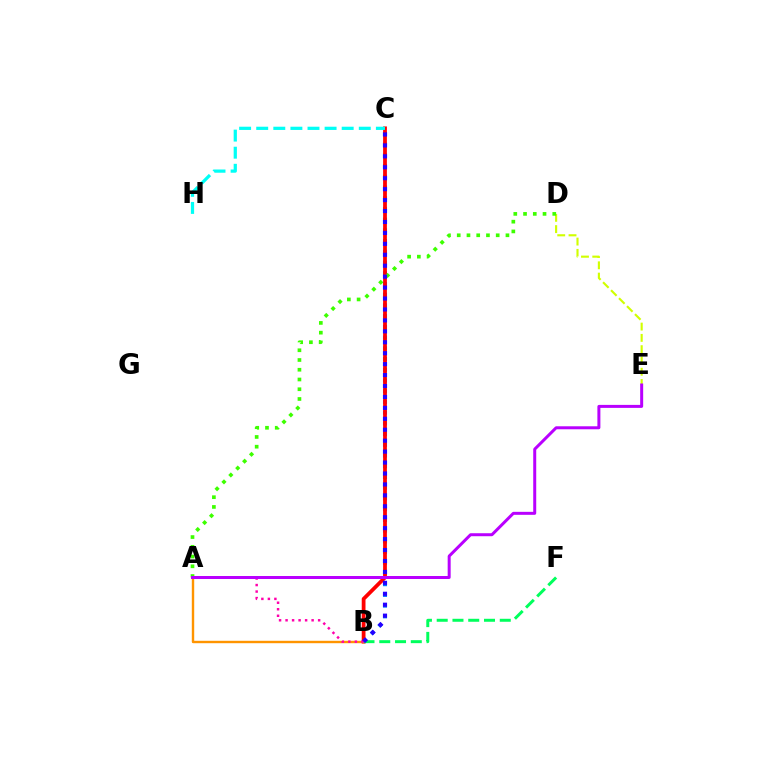{('B', 'C'): [{'color': '#0074ff', 'line_style': 'dotted', 'thickness': 2.91}, {'color': '#ff0000', 'line_style': 'solid', 'thickness': 2.72}, {'color': '#2500ff', 'line_style': 'dotted', 'thickness': 2.97}], ('A', 'B'): [{'color': '#ff9400', 'line_style': 'solid', 'thickness': 1.73}, {'color': '#ff00ac', 'line_style': 'dotted', 'thickness': 1.77}], ('D', 'E'): [{'color': '#d1ff00', 'line_style': 'dashed', 'thickness': 1.53}], ('A', 'D'): [{'color': '#3dff00', 'line_style': 'dotted', 'thickness': 2.65}], ('B', 'F'): [{'color': '#00ff5c', 'line_style': 'dashed', 'thickness': 2.14}], ('A', 'E'): [{'color': '#b900ff', 'line_style': 'solid', 'thickness': 2.16}], ('C', 'H'): [{'color': '#00fff6', 'line_style': 'dashed', 'thickness': 2.32}]}